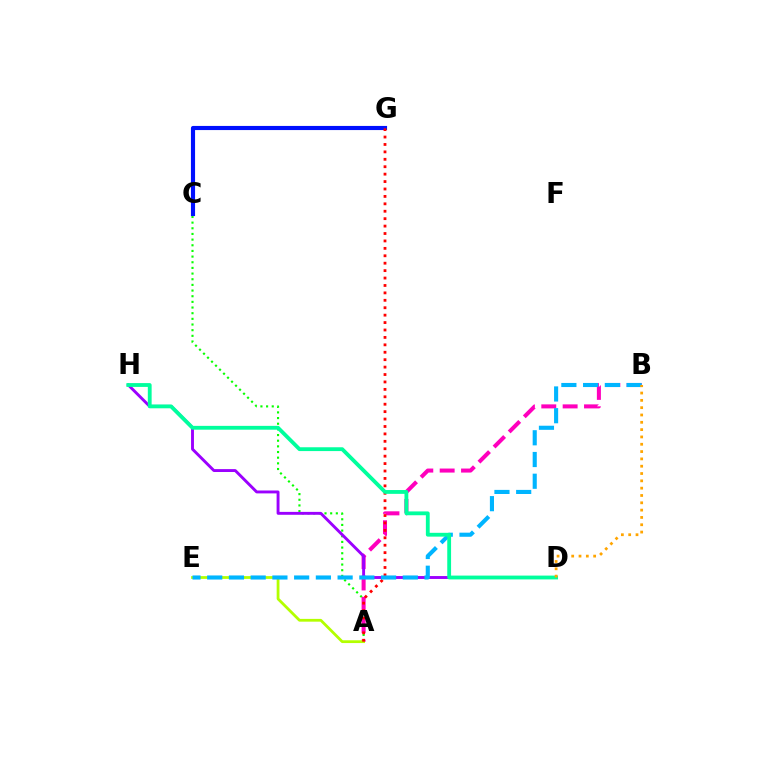{('A', 'C'): [{'color': '#08ff00', 'line_style': 'dotted', 'thickness': 1.54}], ('A', 'B'): [{'color': '#ff00bd', 'line_style': 'dashed', 'thickness': 2.9}], ('A', 'E'): [{'color': '#b3ff00', 'line_style': 'solid', 'thickness': 2.0}], ('D', 'H'): [{'color': '#9b00ff', 'line_style': 'solid', 'thickness': 2.09}, {'color': '#00ff9d', 'line_style': 'solid', 'thickness': 2.75}], ('C', 'G'): [{'color': '#0010ff', 'line_style': 'solid', 'thickness': 2.98}], ('A', 'G'): [{'color': '#ff0000', 'line_style': 'dotted', 'thickness': 2.02}], ('B', 'E'): [{'color': '#00b5ff', 'line_style': 'dashed', 'thickness': 2.95}], ('B', 'D'): [{'color': '#ffa500', 'line_style': 'dotted', 'thickness': 1.99}]}